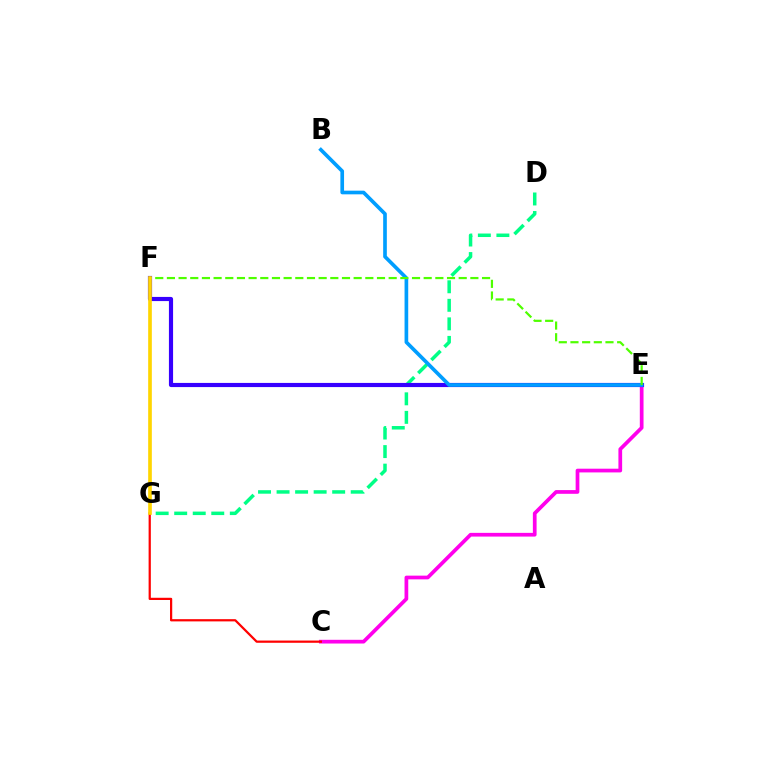{('D', 'G'): [{'color': '#00ff86', 'line_style': 'dashed', 'thickness': 2.52}], ('C', 'E'): [{'color': '#ff00ed', 'line_style': 'solid', 'thickness': 2.68}], ('E', 'F'): [{'color': '#3700ff', 'line_style': 'solid', 'thickness': 2.99}, {'color': '#4fff00', 'line_style': 'dashed', 'thickness': 1.59}], ('B', 'E'): [{'color': '#009eff', 'line_style': 'solid', 'thickness': 2.64}], ('C', 'G'): [{'color': '#ff0000', 'line_style': 'solid', 'thickness': 1.61}], ('F', 'G'): [{'color': '#ffd500', 'line_style': 'solid', 'thickness': 2.64}]}